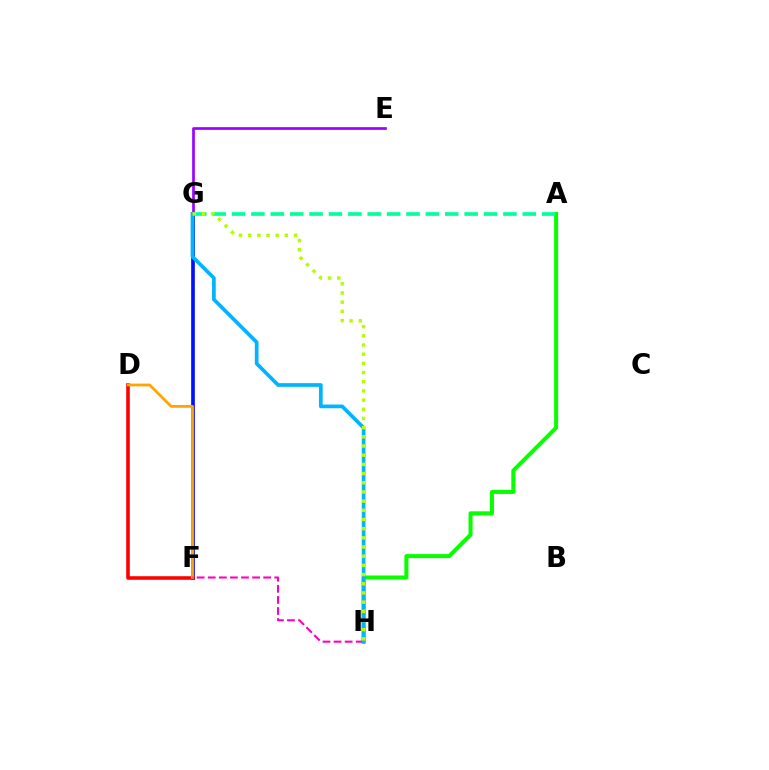{('F', 'G'): [{'color': '#0010ff', 'line_style': 'solid', 'thickness': 2.65}], ('D', 'F'): [{'color': '#ff0000', 'line_style': 'solid', 'thickness': 2.57}, {'color': '#ffa500', 'line_style': 'solid', 'thickness': 2.01}], ('A', 'H'): [{'color': '#08ff00', 'line_style': 'solid', 'thickness': 2.9}], ('F', 'H'): [{'color': '#ff00bd', 'line_style': 'dashed', 'thickness': 1.51}], ('A', 'G'): [{'color': '#00ff9d', 'line_style': 'dashed', 'thickness': 2.63}], ('E', 'G'): [{'color': '#9b00ff', 'line_style': 'solid', 'thickness': 1.93}], ('G', 'H'): [{'color': '#00b5ff', 'line_style': 'solid', 'thickness': 2.67}, {'color': '#b3ff00', 'line_style': 'dotted', 'thickness': 2.49}]}